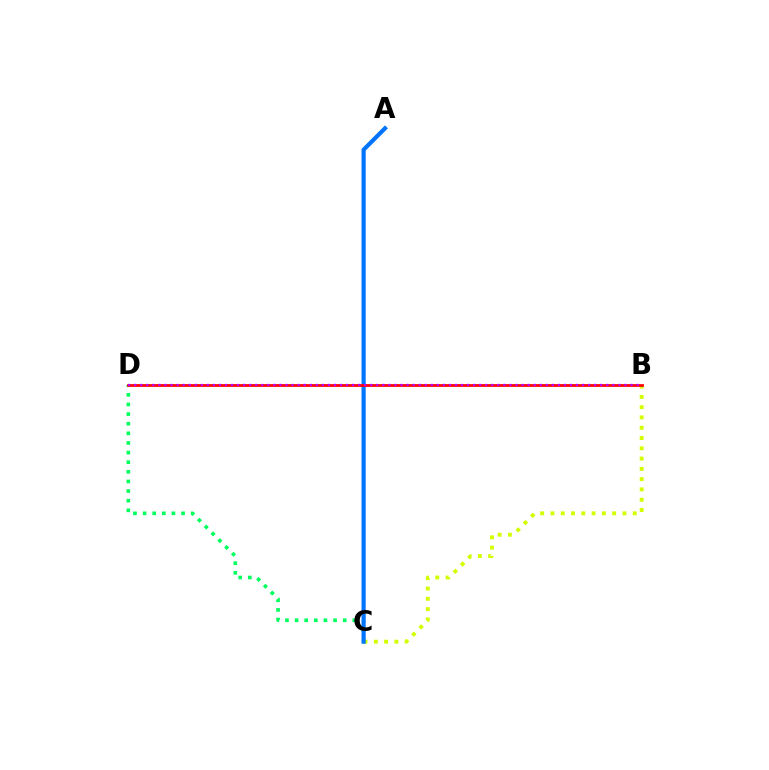{('C', 'D'): [{'color': '#00ff5c', 'line_style': 'dotted', 'thickness': 2.61}], ('B', 'C'): [{'color': '#d1ff00', 'line_style': 'dotted', 'thickness': 2.79}], ('A', 'C'): [{'color': '#0074ff', 'line_style': 'solid', 'thickness': 3.0}], ('B', 'D'): [{'color': '#ff0000', 'line_style': 'solid', 'thickness': 1.97}, {'color': '#b900ff', 'line_style': 'dotted', 'thickness': 1.64}]}